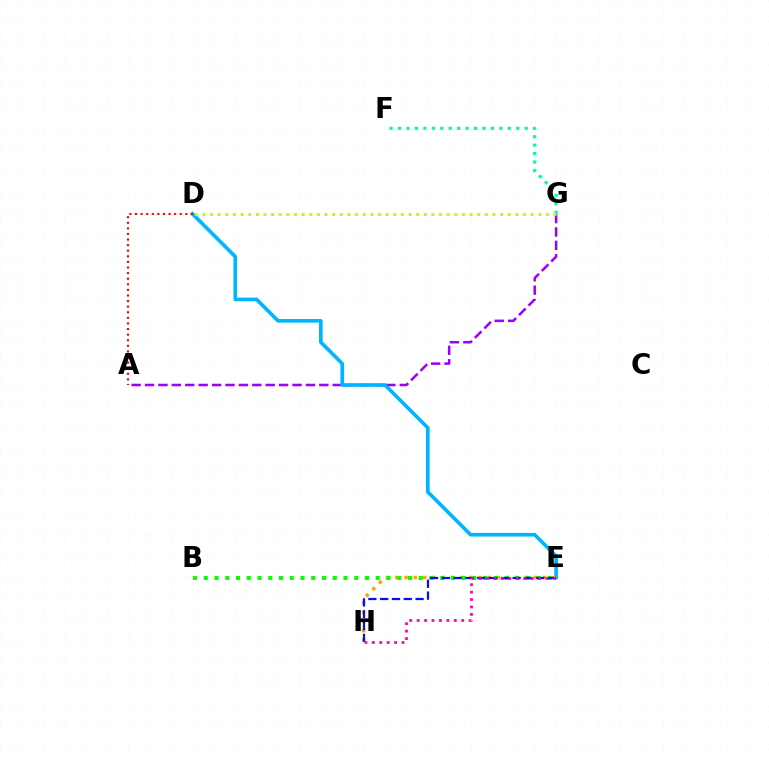{('A', 'G'): [{'color': '#9b00ff', 'line_style': 'dashed', 'thickness': 1.82}], ('D', 'E'): [{'color': '#00b5ff', 'line_style': 'solid', 'thickness': 2.62}], ('F', 'G'): [{'color': '#00ff9d', 'line_style': 'dotted', 'thickness': 2.29}], ('A', 'D'): [{'color': '#ff0000', 'line_style': 'dotted', 'thickness': 1.52}], ('D', 'G'): [{'color': '#b3ff00', 'line_style': 'dotted', 'thickness': 2.07}], ('E', 'H'): [{'color': '#ffa500', 'line_style': 'dotted', 'thickness': 2.51}, {'color': '#0010ff', 'line_style': 'dashed', 'thickness': 1.6}, {'color': '#ff00bd', 'line_style': 'dotted', 'thickness': 2.02}], ('B', 'E'): [{'color': '#08ff00', 'line_style': 'dotted', 'thickness': 2.92}]}